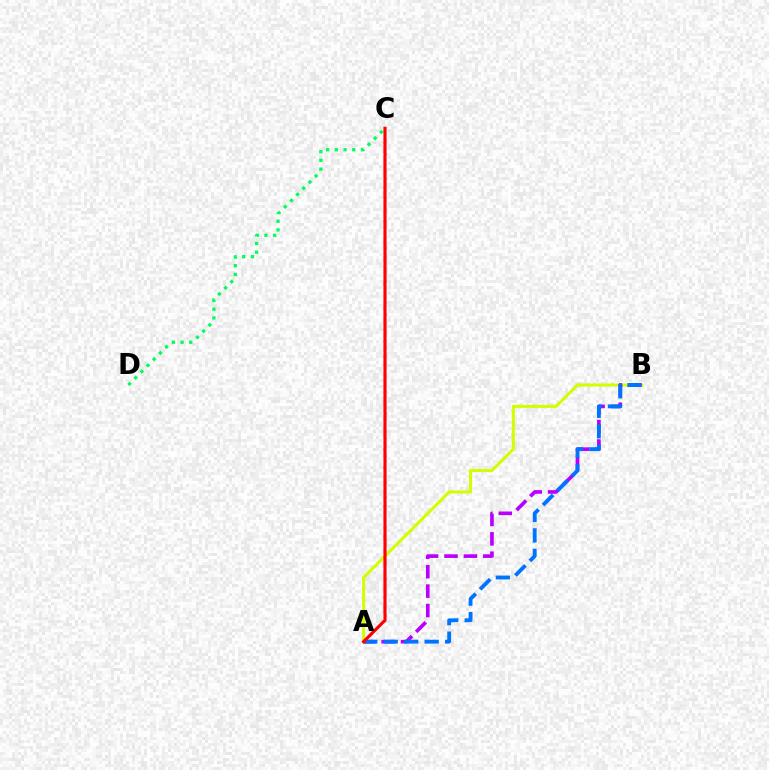{('A', 'B'): [{'color': '#d1ff00', 'line_style': 'solid', 'thickness': 2.19}, {'color': '#b900ff', 'line_style': 'dashed', 'thickness': 2.64}, {'color': '#0074ff', 'line_style': 'dashed', 'thickness': 2.78}], ('C', 'D'): [{'color': '#00ff5c', 'line_style': 'dotted', 'thickness': 2.37}], ('A', 'C'): [{'color': '#ff0000', 'line_style': 'solid', 'thickness': 2.27}]}